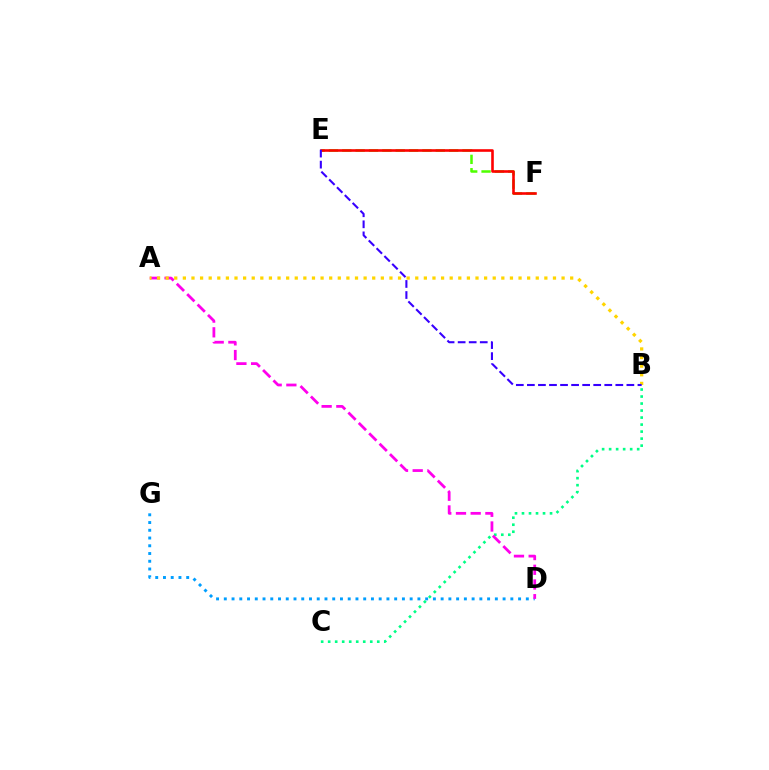{('B', 'C'): [{'color': '#00ff86', 'line_style': 'dotted', 'thickness': 1.91}], ('E', 'F'): [{'color': '#4fff00', 'line_style': 'dashed', 'thickness': 1.81}, {'color': '#ff0000', 'line_style': 'solid', 'thickness': 1.88}], ('D', 'G'): [{'color': '#009eff', 'line_style': 'dotted', 'thickness': 2.1}], ('A', 'D'): [{'color': '#ff00ed', 'line_style': 'dashed', 'thickness': 2.0}], ('A', 'B'): [{'color': '#ffd500', 'line_style': 'dotted', 'thickness': 2.34}], ('B', 'E'): [{'color': '#3700ff', 'line_style': 'dashed', 'thickness': 1.5}]}